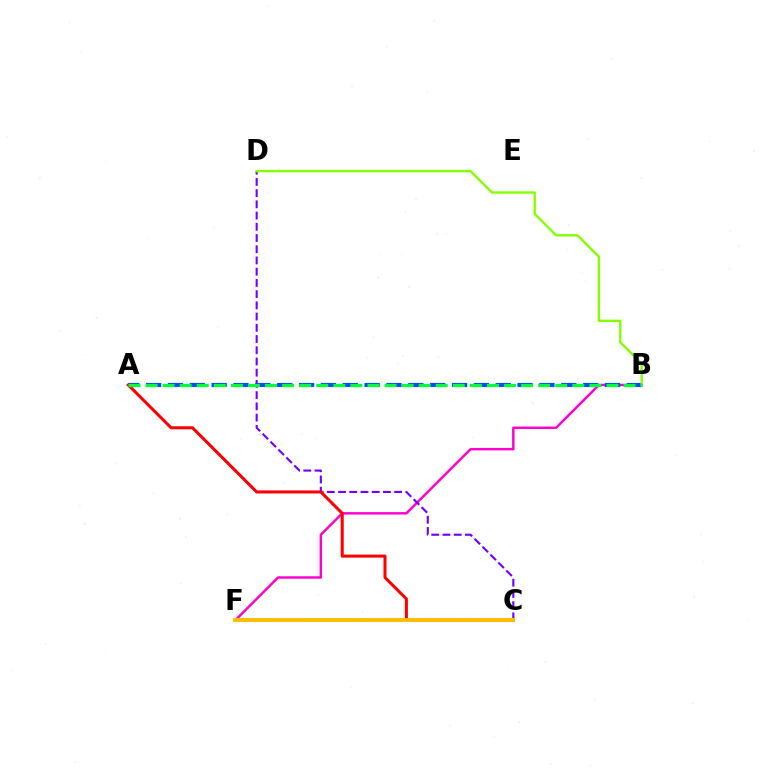{('B', 'F'): [{'color': '#ff00cf', 'line_style': 'solid', 'thickness': 1.77}], ('C', 'F'): [{'color': '#00fff6', 'line_style': 'dashed', 'thickness': 1.87}, {'color': '#ffbd00', 'line_style': 'solid', 'thickness': 2.84}], ('A', 'B'): [{'color': '#004bff', 'line_style': 'dashed', 'thickness': 2.97}, {'color': '#00ff39', 'line_style': 'dashed', 'thickness': 2.32}], ('C', 'D'): [{'color': '#7200ff', 'line_style': 'dashed', 'thickness': 1.52}], ('B', 'D'): [{'color': '#84ff00', 'line_style': 'solid', 'thickness': 1.7}], ('A', 'C'): [{'color': '#ff0000', 'line_style': 'solid', 'thickness': 2.19}]}